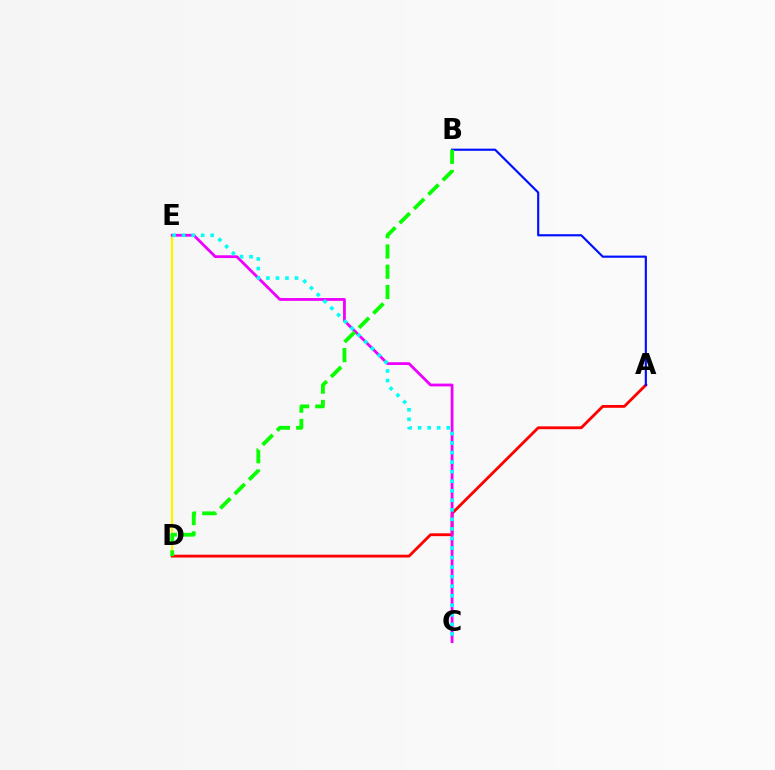{('D', 'E'): [{'color': '#fcf500', 'line_style': 'solid', 'thickness': 1.63}], ('A', 'D'): [{'color': '#ff0000', 'line_style': 'solid', 'thickness': 2.03}], ('C', 'E'): [{'color': '#ee00ff', 'line_style': 'solid', 'thickness': 2.01}, {'color': '#00fff6', 'line_style': 'dotted', 'thickness': 2.59}], ('A', 'B'): [{'color': '#0010ff', 'line_style': 'solid', 'thickness': 1.56}], ('B', 'D'): [{'color': '#08ff00', 'line_style': 'dashed', 'thickness': 2.75}]}